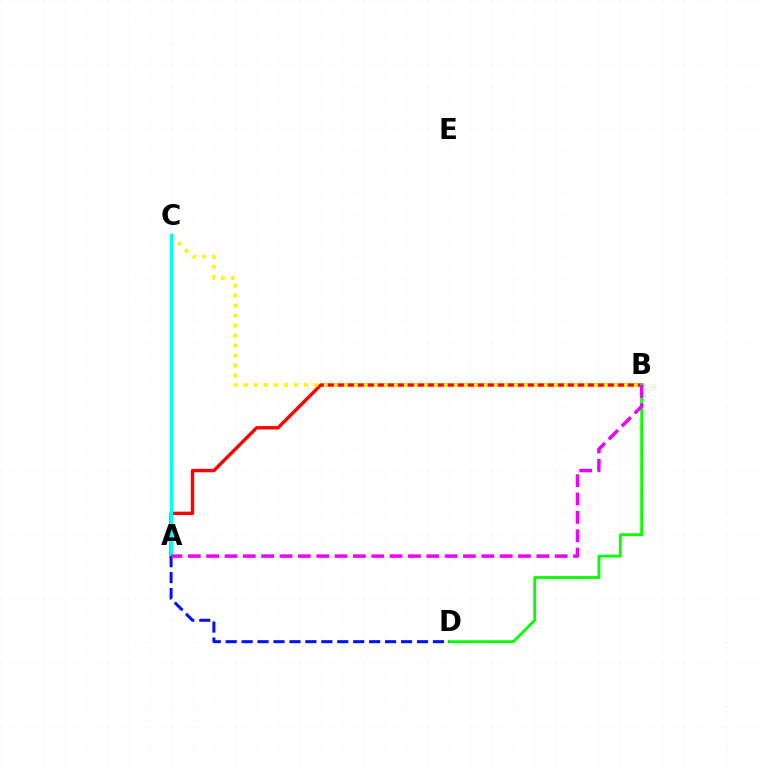{('A', 'B'): [{'color': '#ff0000', 'line_style': 'solid', 'thickness': 2.44}, {'color': '#ee00ff', 'line_style': 'dashed', 'thickness': 2.49}], ('B', 'D'): [{'color': '#08ff00', 'line_style': 'solid', 'thickness': 2.04}], ('B', 'C'): [{'color': '#fcf500', 'line_style': 'dotted', 'thickness': 2.72}], ('A', 'C'): [{'color': '#00fff6', 'line_style': 'solid', 'thickness': 2.51}], ('A', 'D'): [{'color': '#0010ff', 'line_style': 'dashed', 'thickness': 2.17}]}